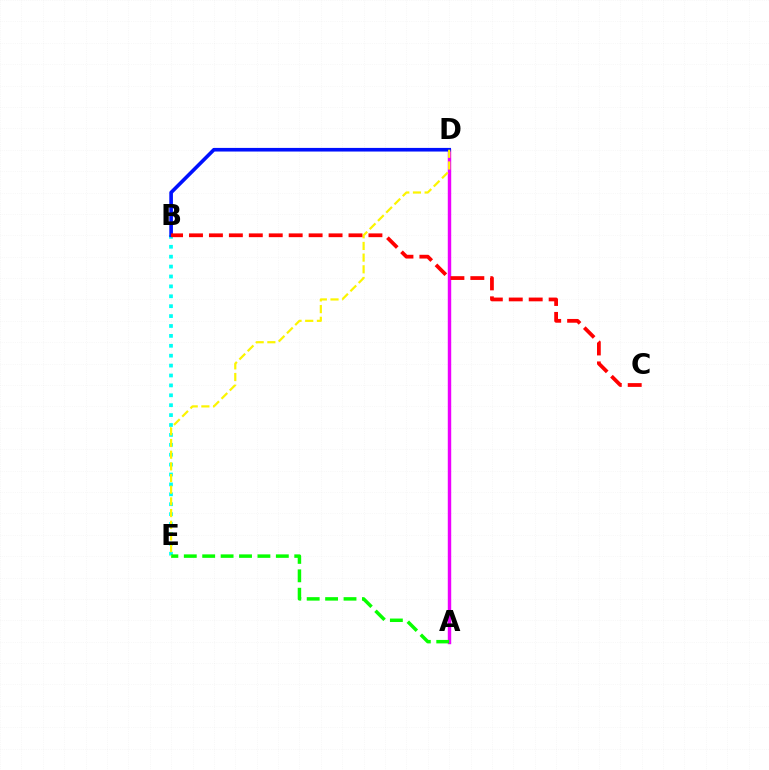{('A', 'D'): [{'color': '#ee00ff', 'line_style': 'solid', 'thickness': 2.47}], ('B', 'E'): [{'color': '#00fff6', 'line_style': 'dotted', 'thickness': 2.69}], ('A', 'E'): [{'color': '#08ff00', 'line_style': 'dashed', 'thickness': 2.5}], ('B', 'D'): [{'color': '#0010ff', 'line_style': 'solid', 'thickness': 2.61}], ('D', 'E'): [{'color': '#fcf500', 'line_style': 'dashed', 'thickness': 1.59}], ('B', 'C'): [{'color': '#ff0000', 'line_style': 'dashed', 'thickness': 2.71}]}